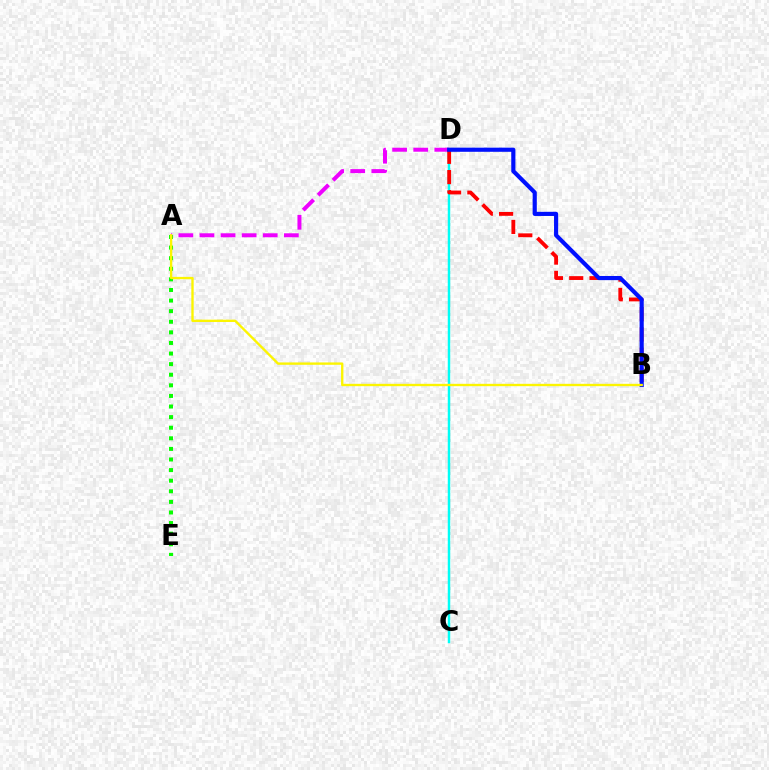{('A', 'E'): [{'color': '#08ff00', 'line_style': 'dotted', 'thickness': 2.88}], ('A', 'D'): [{'color': '#ee00ff', 'line_style': 'dashed', 'thickness': 2.87}], ('C', 'D'): [{'color': '#00fff6', 'line_style': 'solid', 'thickness': 1.78}], ('B', 'D'): [{'color': '#ff0000', 'line_style': 'dashed', 'thickness': 2.76}, {'color': '#0010ff', 'line_style': 'solid', 'thickness': 2.99}], ('A', 'B'): [{'color': '#fcf500', 'line_style': 'solid', 'thickness': 1.69}]}